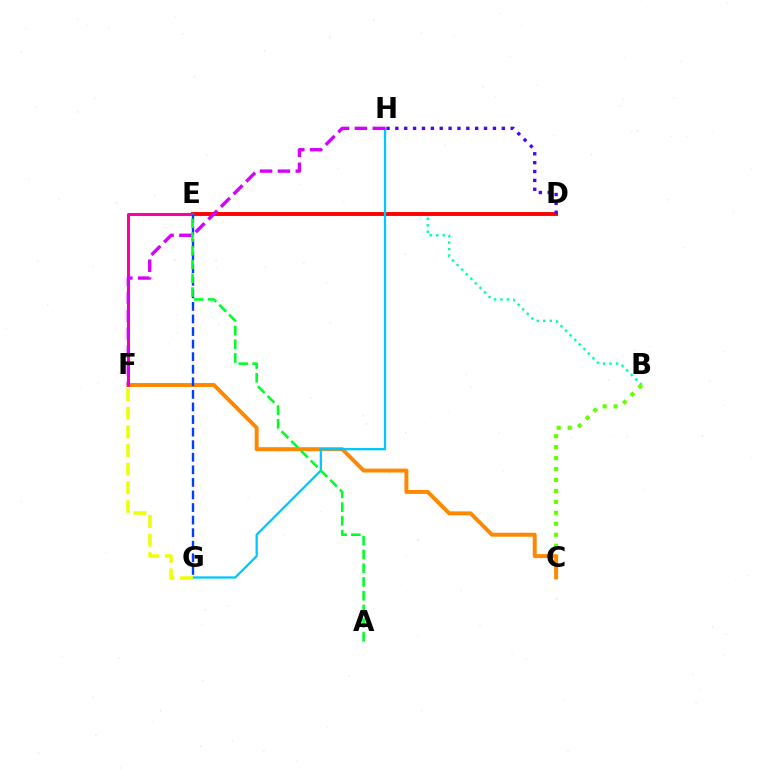{('B', 'E'): [{'color': '#00ffaf', 'line_style': 'dotted', 'thickness': 1.76}], ('D', 'E'): [{'color': '#ff0000', 'line_style': 'solid', 'thickness': 2.81}], ('B', 'C'): [{'color': '#66ff00', 'line_style': 'dotted', 'thickness': 2.98}], ('C', 'F'): [{'color': '#ff8800', 'line_style': 'solid', 'thickness': 2.84}], ('G', 'H'): [{'color': '#00c7ff', 'line_style': 'solid', 'thickness': 1.65}], ('E', 'F'): [{'color': '#ff00a0', 'line_style': 'solid', 'thickness': 2.19}], ('D', 'H'): [{'color': '#4f00ff', 'line_style': 'dotted', 'thickness': 2.41}], ('F', 'H'): [{'color': '#d600ff', 'line_style': 'dashed', 'thickness': 2.43}], ('F', 'G'): [{'color': '#eeff00', 'line_style': 'dashed', 'thickness': 2.53}], ('E', 'G'): [{'color': '#003fff', 'line_style': 'dashed', 'thickness': 1.71}], ('A', 'E'): [{'color': '#00ff27', 'line_style': 'dashed', 'thickness': 1.87}]}